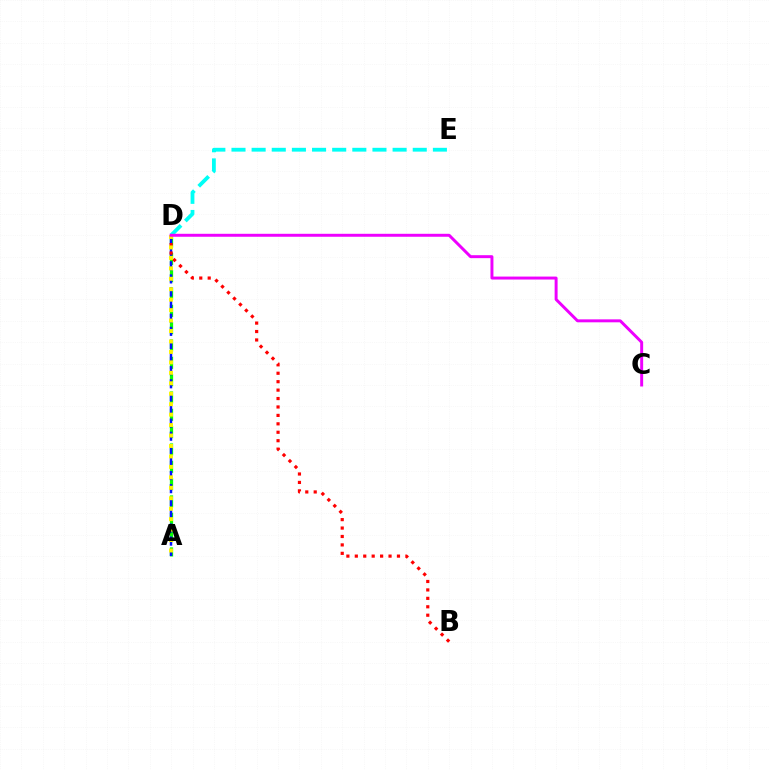{('D', 'E'): [{'color': '#00fff6', 'line_style': 'dashed', 'thickness': 2.74}], ('A', 'D'): [{'color': '#08ff00', 'line_style': 'dashed', 'thickness': 2.35}, {'color': '#0010ff', 'line_style': 'dashed', 'thickness': 1.78}, {'color': '#fcf500', 'line_style': 'dotted', 'thickness': 2.84}], ('B', 'D'): [{'color': '#ff0000', 'line_style': 'dotted', 'thickness': 2.29}], ('C', 'D'): [{'color': '#ee00ff', 'line_style': 'solid', 'thickness': 2.13}]}